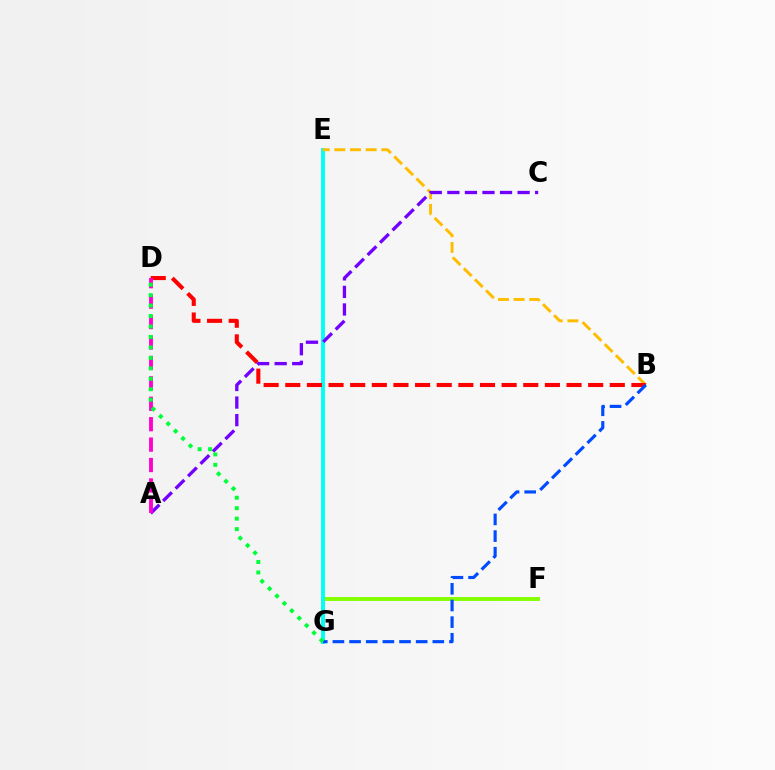{('F', 'G'): [{'color': '#84ff00', 'line_style': 'solid', 'thickness': 2.81}], ('E', 'G'): [{'color': '#00fff6', 'line_style': 'solid', 'thickness': 2.8}], ('B', 'E'): [{'color': '#ffbd00', 'line_style': 'dashed', 'thickness': 2.13}], ('B', 'D'): [{'color': '#ff0000', 'line_style': 'dashed', 'thickness': 2.94}], ('A', 'C'): [{'color': '#7200ff', 'line_style': 'dashed', 'thickness': 2.39}], ('B', 'G'): [{'color': '#004bff', 'line_style': 'dashed', 'thickness': 2.26}], ('A', 'D'): [{'color': '#ff00cf', 'line_style': 'dashed', 'thickness': 2.77}], ('D', 'G'): [{'color': '#00ff39', 'line_style': 'dotted', 'thickness': 2.84}]}